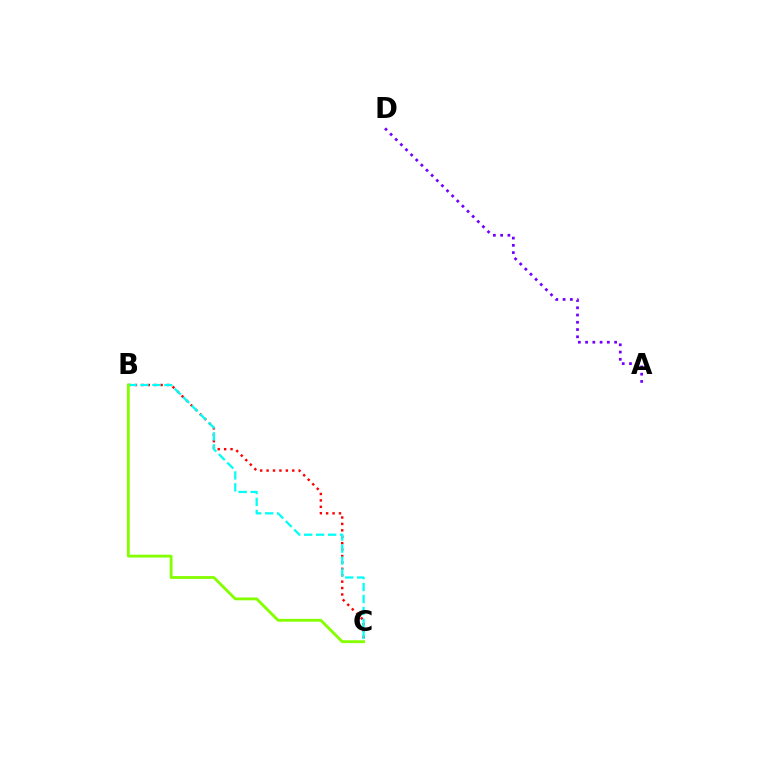{('B', 'C'): [{'color': '#ff0000', 'line_style': 'dotted', 'thickness': 1.74}, {'color': '#00fff6', 'line_style': 'dashed', 'thickness': 1.63}, {'color': '#84ff00', 'line_style': 'solid', 'thickness': 2.04}], ('A', 'D'): [{'color': '#7200ff', 'line_style': 'dotted', 'thickness': 1.97}]}